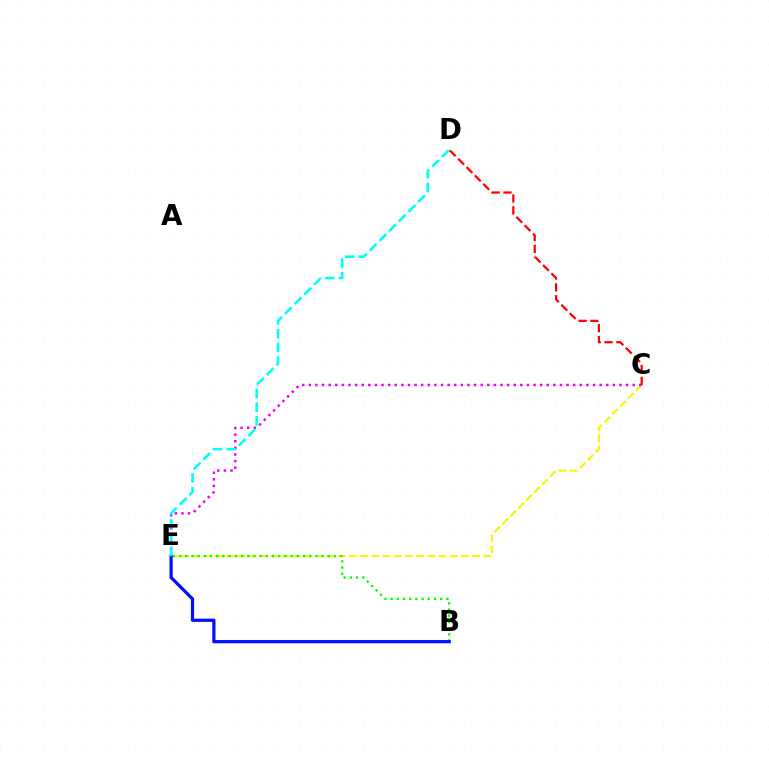{('C', 'E'): [{'color': '#fcf500', 'line_style': 'dashed', 'thickness': 1.52}, {'color': '#ee00ff', 'line_style': 'dotted', 'thickness': 1.8}], ('B', 'E'): [{'color': '#08ff00', 'line_style': 'dotted', 'thickness': 1.68}, {'color': '#0010ff', 'line_style': 'solid', 'thickness': 2.31}], ('D', 'E'): [{'color': '#00fff6', 'line_style': 'dashed', 'thickness': 1.86}], ('C', 'D'): [{'color': '#ff0000', 'line_style': 'dashed', 'thickness': 1.61}]}